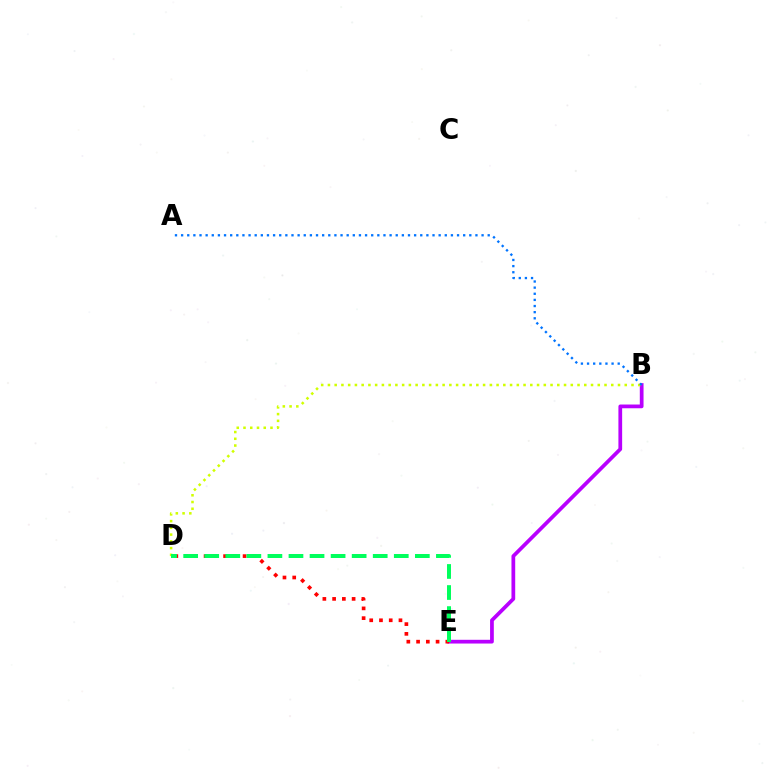{('B', 'E'): [{'color': '#b900ff', 'line_style': 'solid', 'thickness': 2.69}], ('B', 'D'): [{'color': '#d1ff00', 'line_style': 'dotted', 'thickness': 1.83}], ('D', 'E'): [{'color': '#ff0000', 'line_style': 'dotted', 'thickness': 2.65}, {'color': '#00ff5c', 'line_style': 'dashed', 'thickness': 2.86}], ('A', 'B'): [{'color': '#0074ff', 'line_style': 'dotted', 'thickness': 1.67}]}